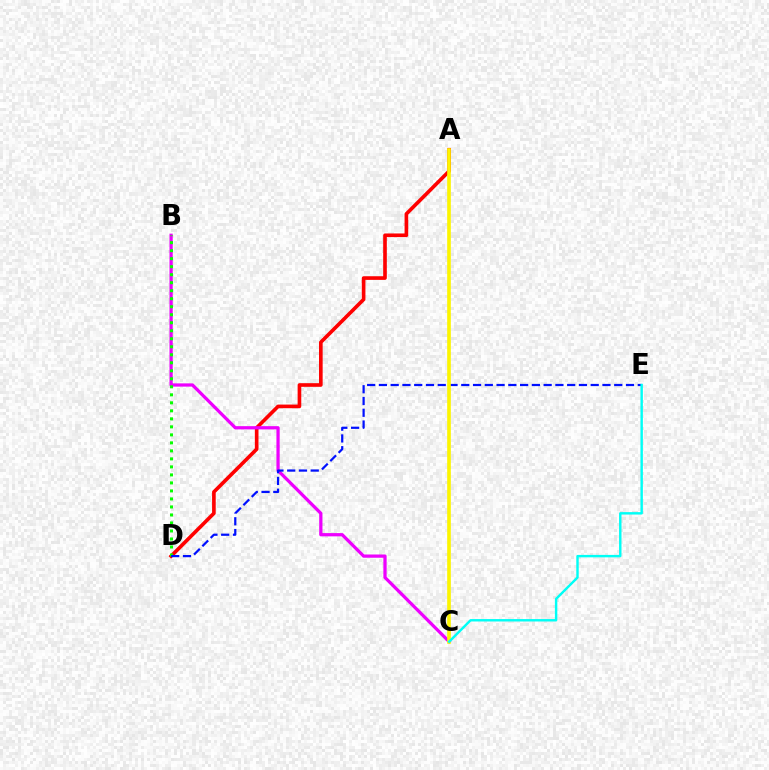{('A', 'D'): [{'color': '#ff0000', 'line_style': 'solid', 'thickness': 2.62}], ('B', 'C'): [{'color': '#ee00ff', 'line_style': 'solid', 'thickness': 2.34}], ('B', 'D'): [{'color': '#08ff00', 'line_style': 'dotted', 'thickness': 2.18}], ('D', 'E'): [{'color': '#0010ff', 'line_style': 'dashed', 'thickness': 1.6}], ('A', 'C'): [{'color': '#fcf500', 'line_style': 'solid', 'thickness': 2.63}], ('C', 'E'): [{'color': '#00fff6', 'line_style': 'solid', 'thickness': 1.75}]}